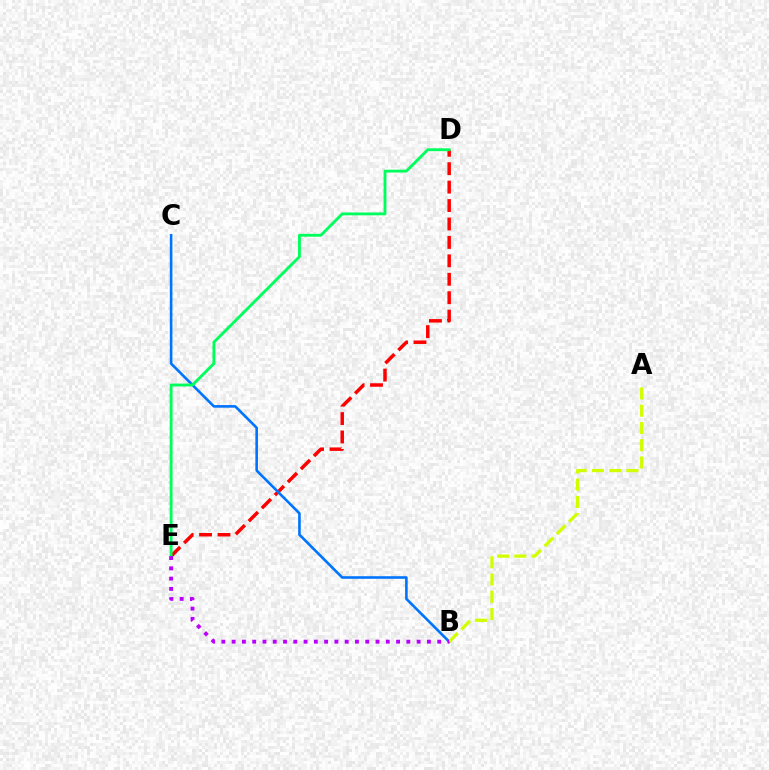{('D', 'E'): [{'color': '#ff0000', 'line_style': 'dashed', 'thickness': 2.5}, {'color': '#00ff5c', 'line_style': 'solid', 'thickness': 2.06}], ('B', 'C'): [{'color': '#0074ff', 'line_style': 'solid', 'thickness': 1.88}], ('A', 'B'): [{'color': '#d1ff00', 'line_style': 'dashed', 'thickness': 2.35}], ('B', 'E'): [{'color': '#b900ff', 'line_style': 'dotted', 'thickness': 2.79}]}